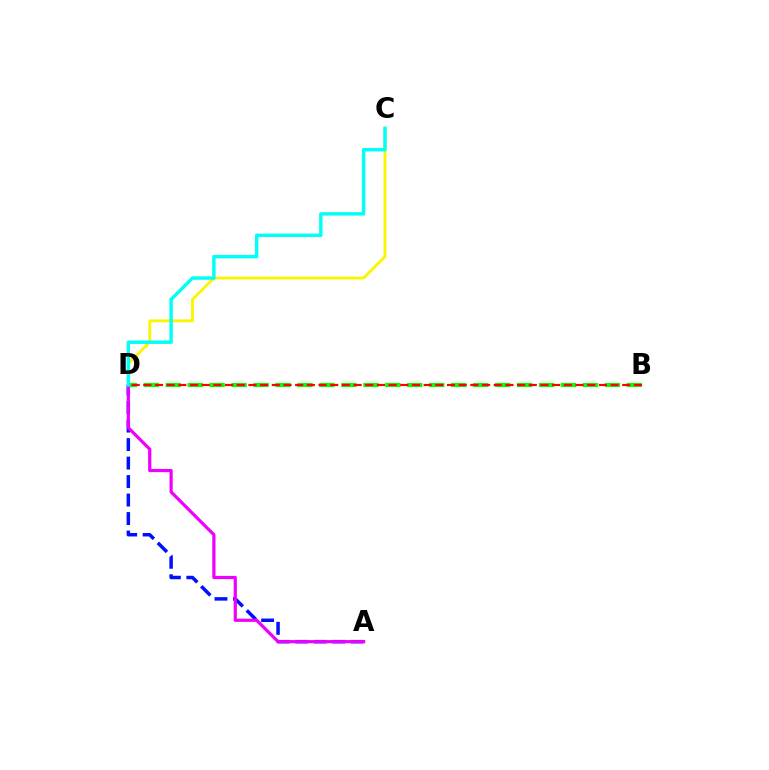{('B', 'D'): [{'color': '#08ff00', 'line_style': 'dashed', 'thickness': 2.98}, {'color': '#ff0000', 'line_style': 'dashed', 'thickness': 1.59}], ('C', 'D'): [{'color': '#fcf500', 'line_style': 'solid', 'thickness': 2.07}, {'color': '#00fff6', 'line_style': 'solid', 'thickness': 2.46}], ('A', 'D'): [{'color': '#0010ff', 'line_style': 'dashed', 'thickness': 2.51}, {'color': '#ee00ff', 'line_style': 'solid', 'thickness': 2.3}]}